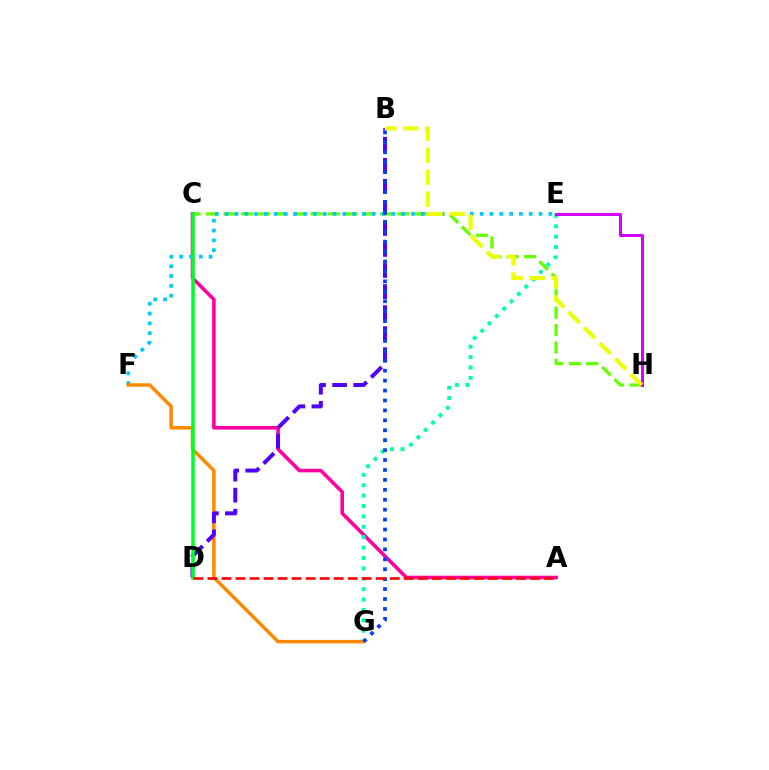{('C', 'H'): [{'color': '#66ff00', 'line_style': 'dashed', 'thickness': 2.36}], ('A', 'C'): [{'color': '#ff00a0', 'line_style': 'solid', 'thickness': 2.57}], ('E', 'G'): [{'color': '#00ffaf', 'line_style': 'dotted', 'thickness': 2.82}], ('E', 'F'): [{'color': '#00c7ff', 'line_style': 'dotted', 'thickness': 2.67}], ('E', 'H'): [{'color': '#d600ff', 'line_style': 'solid', 'thickness': 2.16}], ('F', 'G'): [{'color': '#ff8800', 'line_style': 'solid', 'thickness': 2.52}], ('B', 'D'): [{'color': '#4f00ff', 'line_style': 'dashed', 'thickness': 2.86}], ('C', 'D'): [{'color': '#00ff27', 'line_style': 'solid', 'thickness': 2.56}], ('B', 'G'): [{'color': '#003fff', 'line_style': 'dotted', 'thickness': 2.7}], ('B', 'H'): [{'color': '#eeff00', 'line_style': 'dashed', 'thickness': 2.98}], ('A', 'D'): [{'color': '#ff0000', 'line_style': 'dashed', 'thickness': 1.91}]}